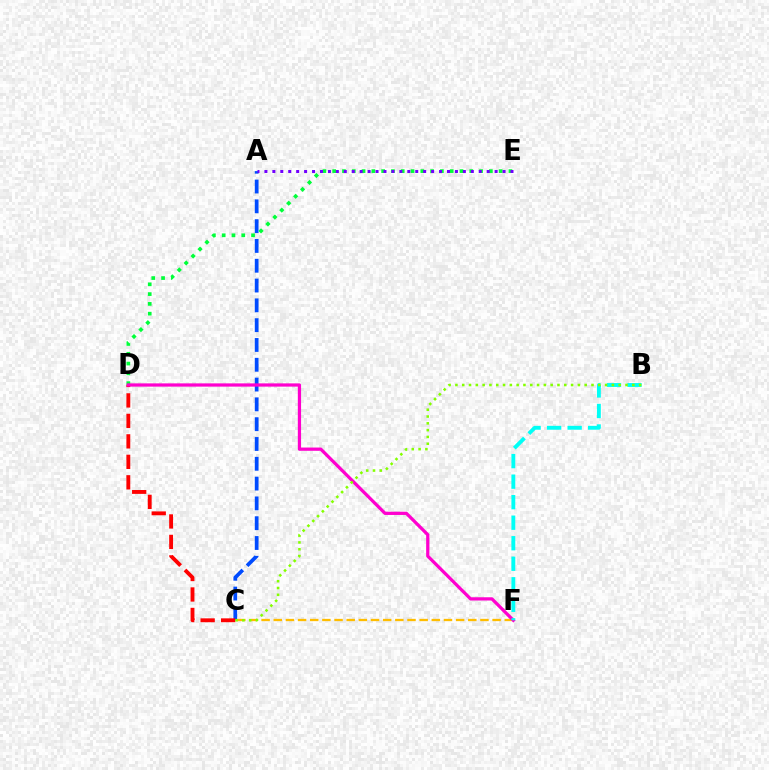{('A', 'C'): [{'color': '#004bff', 'line_style': 'dashed', 'thickness': 2.69}], ('D', 'E'): [{'color': '#00ff39', 'line_style': 'dotted', 'thickness': 2.66}], ('C', 'D'): [{'color': '#ff0000', 'line_style': 'dashed', 'thickness': 2.78}], ('C', 'F'): [{'color': '#ffbd00', 'line_style': 'dashed', 'thickness': 1.65}], ('D', 'F'): [{'color': '#ff00cf', 'line_style': 'solid', 'thickness': 2.34}], ('A', 'E'): [{'color': '#7200ff', 'line_style': 'dotted', 'thickness': 2.16}], ('B', 'F'): [{'color': '#00fff6', 'line_style': 'dashed', 'thickness': 2.79}], ('B', 'C'): [{'color': '#84ff00', 'line_style': 'dotted', 'thickness': 1.85}]}